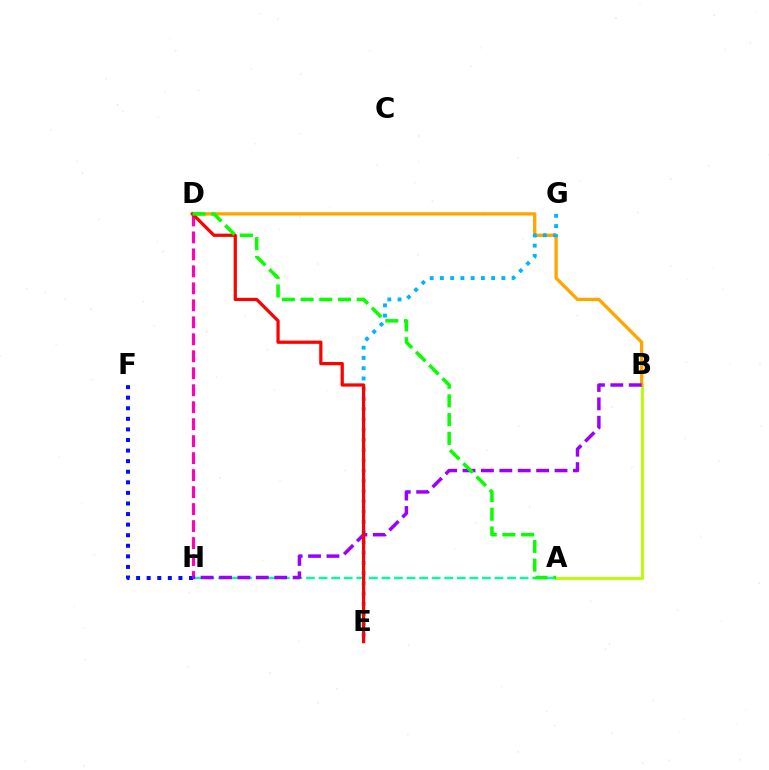{('A', 'B'): [{'color': '#b3ff00', 'line_style': 'solid', 'thickness': 2.07}], ('A', 'H'): [{'color': '#00ff9d', 'line_style': 'dashed', 'thickness': 1.71}], ('F', 'H'): [{'color': '#0010ff', 'line_style': 'dotted', 'thickness': 2.87}], ('D', 'H'): [{'color': '#ff00bd', 'line_style': 'dashed', 'thickness': 2.31}], ('B', 'D'): [{'color': '#ffa500', 'line_style': 'solid', 'thickness': 2.39}], ('E', 'G'): [{'color': '#00b5ff', 'line_style': 'dotted', 'thickness': 2.78}], ('B', 'H'): [{'color': '#9b00ff', 'line_style': 'dashed', 'thickness': 2.5}], ('D', 'E'): [{'color': '#ff0000', 'line_style': 'solid', 'thickness': 2.33}], ('A', 'D'): [{'color': '#08ff00', 'line_style': 'dashed', 'thickness': 2.54}]}